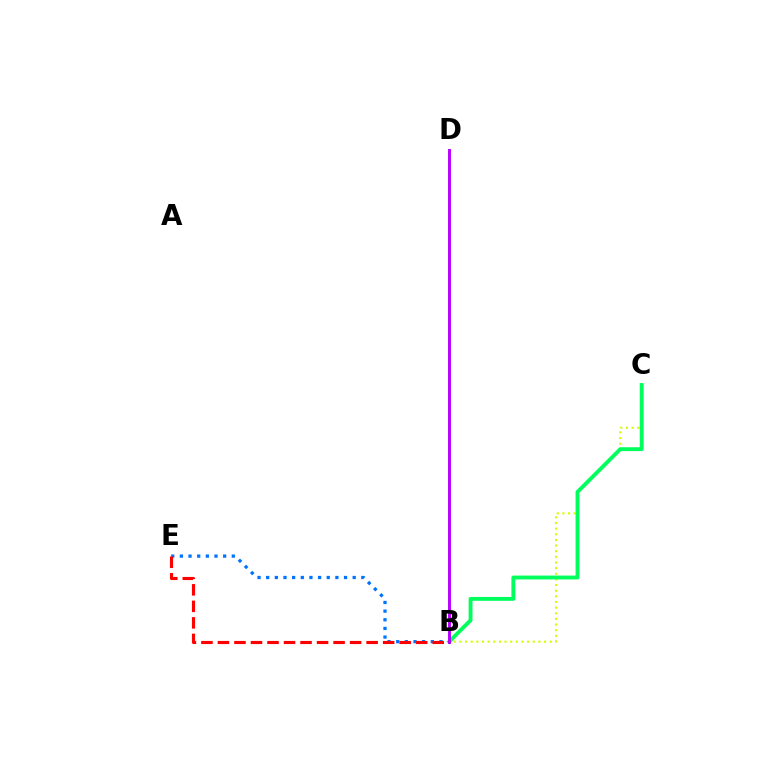{('B', 'E'): [{'color': '#0074ff', 'line_style': 'dotted', 'thickness': 2.35}, {'color': '#ff0000', 'line_style': 'dashed', 'thickness': 2.24}], ('B', 'C'): [{'color': '#d1ff00', 'line_style': 'dotted', 'thickness': 1.53}, {'color': '#00ff5c', 'line_style': 'solid', 'thickness': 2.78}], ('B', 'D'): [{'color': '#b900ff', 'line_style': 'solid', 'thickness': 2.11}]}